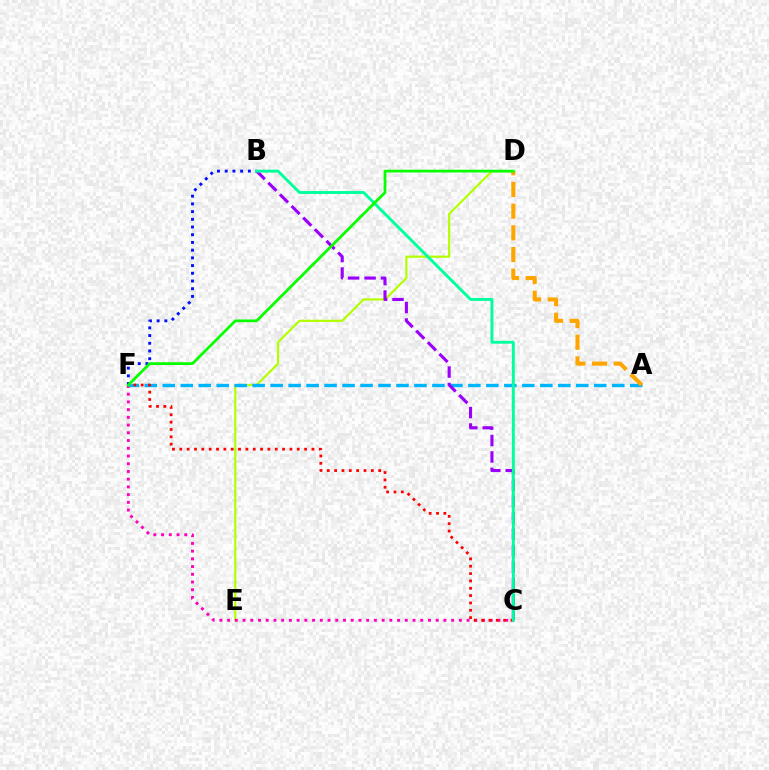{('D', 'E'): [{'color': '#b3ff00', 'line_style': 'solid', 'thickness': 1.58}], ('C', 'F'): [{'color': '#ff00bd', 'line_style': 'dotted', 'thickness': 2.1}, {'color': '#ff0000', 'line_style': 'dotted', 'thickness': 1.99}], ('A', 'F'): [{'color': '#00b5ff', 'line_style': 'dashed', 'thickness': 2.44}], ('B', 'C'): [{'color': '#9b00ff', 'line_style': 'dashed', 'thickness': 2.23}, {'color': '#00ff9d', 'line_style': 'solid', 'thickness': 2.09}], ('B', 'F'): [{'color': '#0010ff', 'line_style': 'dotted', 'thickness': 2.09}], ('A', 'D'): [{'color': '#ffa500', 'line_style': 'dashed', 'thickness': 2.95}], ('D', 'F'): [{'color': '#08ff00', 'line_style': 'solid', 'thickness': 1.99}]}